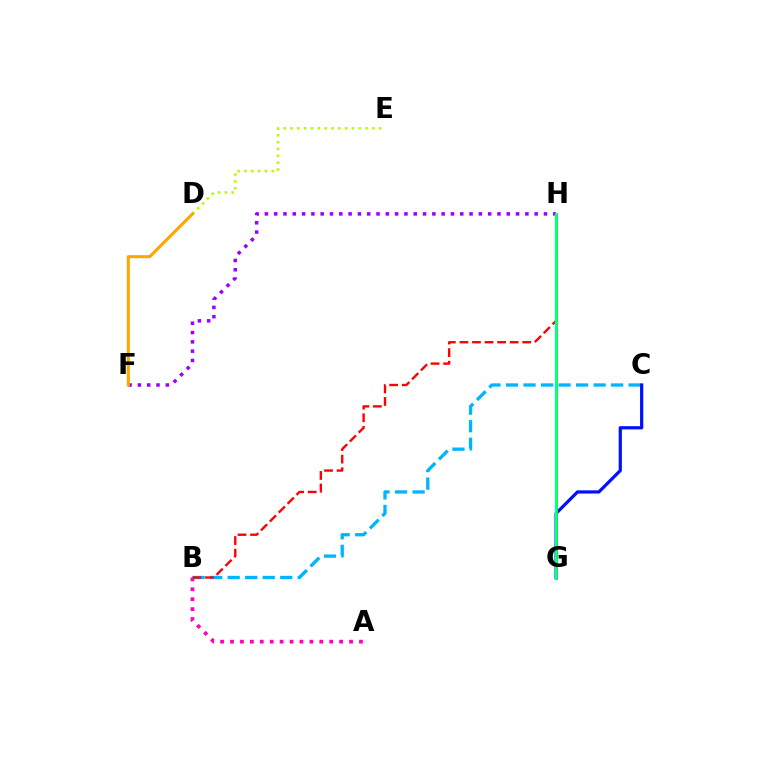{('A', 'B'): [{'color': '#ff00bd', 'line_style': 'dotted', 'thickness': 2.7}], ('D', 'E'): [{'color': '#b3ff00', 'line_style': 'dotted', 'thickness': 1.86}], ('B', 'C'): [{'color': '#00b5ff', 'line_style': 'dashed', 'thickness': 2.38}], ('B', 'H'): [{'color': '#ff0000', 'line_style': 'dashed', 'thickness': 1.71}], ('C', 'G'): [{'color': '#0010ff', 'line_style': 'solid', 'thickness': 2.31}], ('F', 'H'): [{'color': '#9b00ff', 'line_style': 'dotted', 'thickness': 2.53}], ('D', 'F'): [{'color': '#ffa500', 'line_style': 'solid', 'thickness': 2.2}], ('G', 'H'): [{'color': '#08ff00', 'line_style': 'solid', 'thickness': 2.08}, {'color': '#00ff9d', 'line_style': 'solid', 'thickness': 1.56}]}